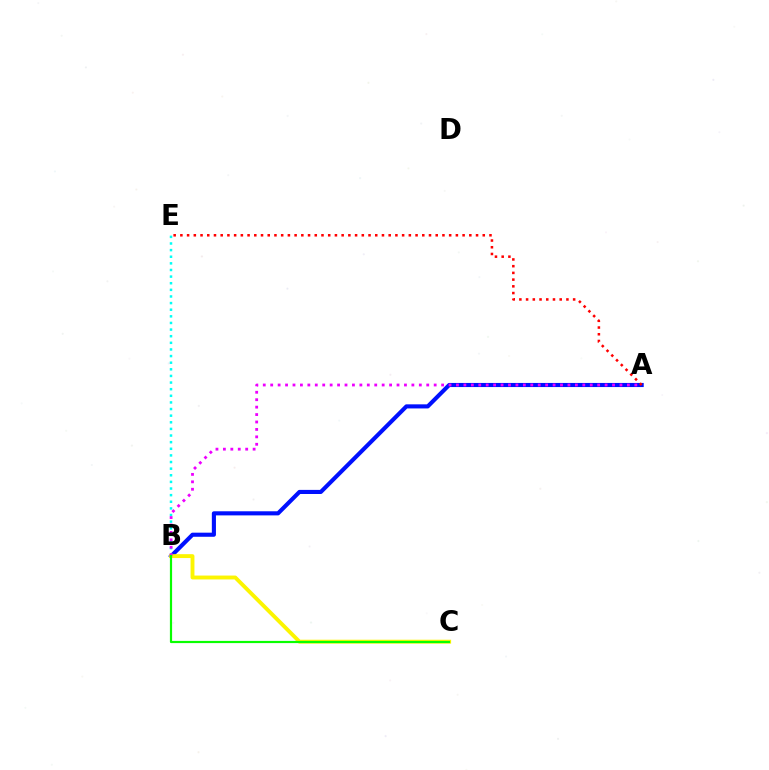{('A', 'B'): [{'color': '#0010ff', 'line_style': 'solid', 'thickness': 2.95}, {'color': '#ee00ff', 'line_style': 'dotted', 'thickness': 2.02}], ('A', 'E'): [{'color': '#ff0000', 'line_style': 'dotted', 'thickness': 1.83}], ('B', 'E'): [{'color': '#00fff6', 'line_style': 'dotted', 'thickness': 1.8}], ('B', 'C'): [{'color': '#fcf500', 'line_style': 'solid', 'thickness': 2.79}, {'color': '#08ff00', 'line_style': 'solid', 'thickness': 1.58}]}